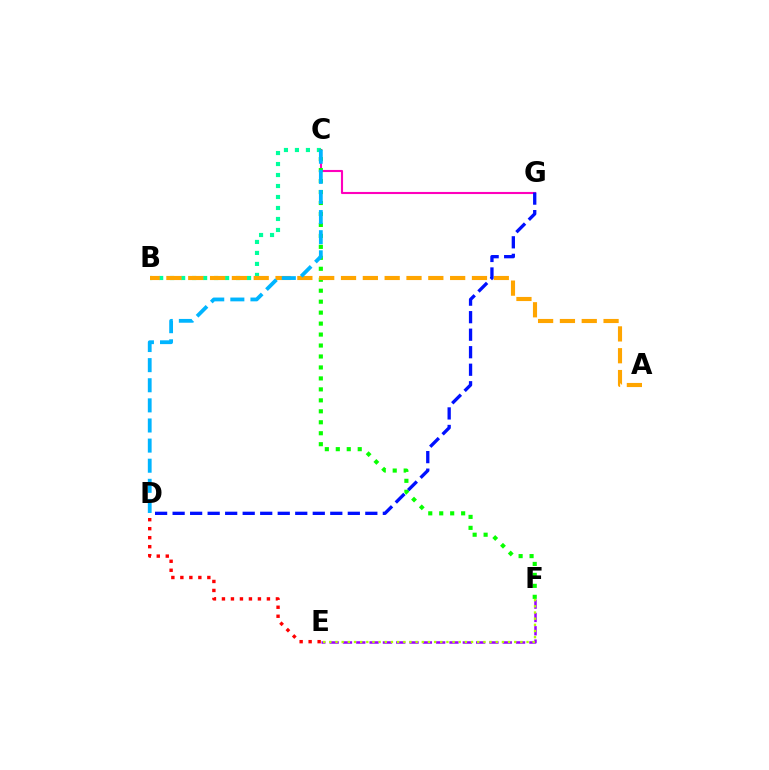{('C', 'G'): [{'color': '#ff00bd', 'line_style': 'solid', 'thickness': 1.52}], ('B', 'C'): [{'color': '#00ff9d', 'line_style': 'dotted', 'thickness': 2.99}], ('E', 'F'): [{'color': '#9b00ff', 'line_style': 'dashed', 'thickness': 1.81}, {'color': '#b3ff00', 'line_style': 'dotted', 'thickness': 1.67}], ('C', 'F'): [{'color': '#08ff00', 'line_style': 'dotted', 'thickness': 2.98}], ('A', 'B'): [{'color': '#ffa500', 'line_style': 'dashed', 'thickness': 2.96}], ('D', 'E'): [{'color': '#ff0000', 'line_style': 'dotted', 'thickness': 2.44}], ('D', 'G'): [{'color': '#0010ff', 'line_style': 'dashed', 'thickness': 2.38}], ('C', 'D'): [{'color': '#00b5ff', 'line_style': 'dashed', 'thickness': 2.73}]}